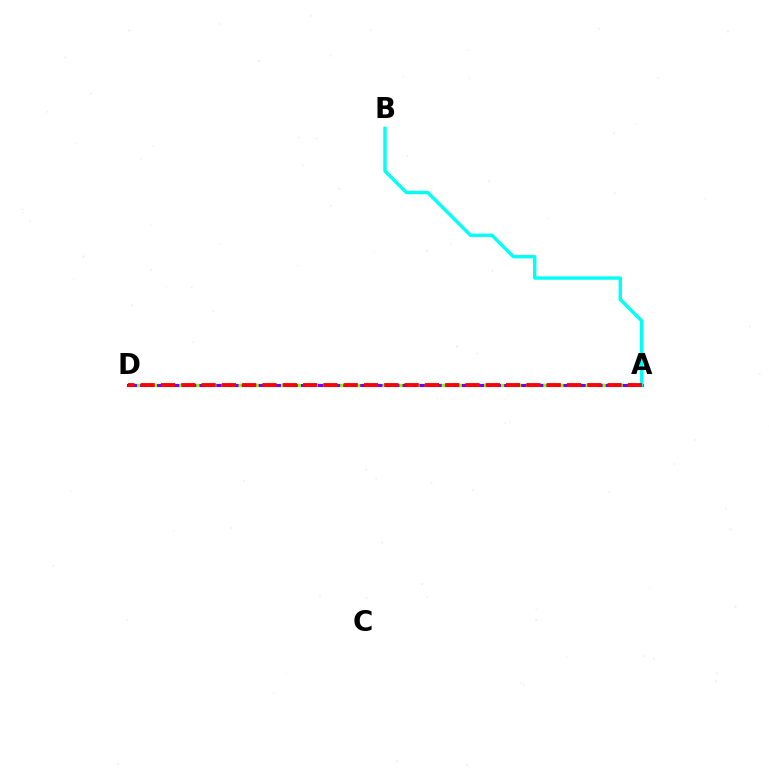{('A', 'D'): [{'color': '#7200ff', 'line_style': 'solid', 'thickness': 2.24}, {'color': '#84ff00', 'line_style': 'dotted', 'thickness': 2.3}, {'color': '#ff0000', 'line_style': 'dashed', 'thickness': 2.76}], ('A', 'B'): [{'color': '#00fff6', 'line_style': 'solid', 'thickness': 2.44}]}